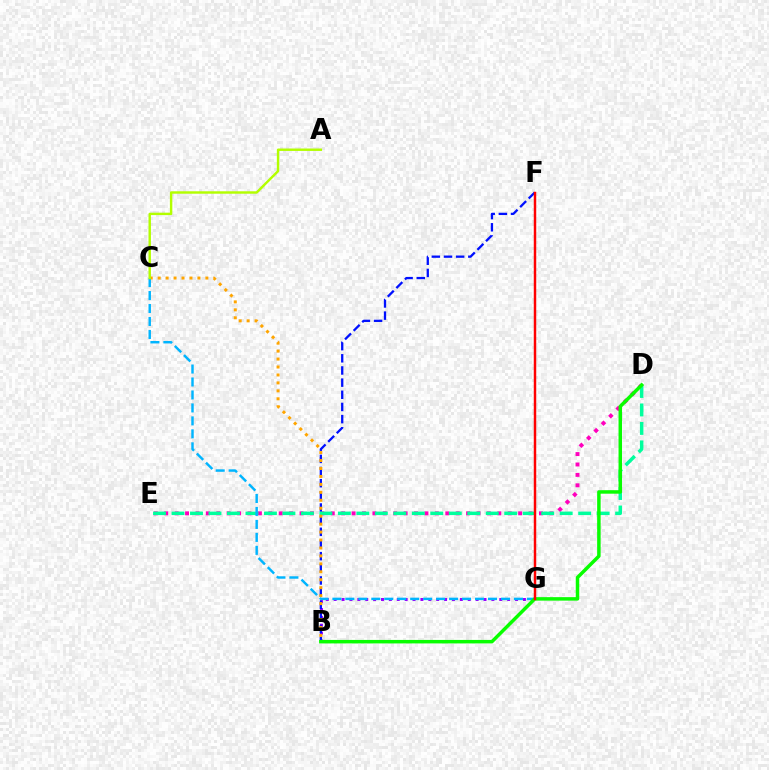{('B', 'G'): [{'color': '#9b00ff', 'line_style': 'dotted', 'thickness': 2.14}], ('D', 'E'): [{'color': '#ff00bd', 'line_style': 'dotted', 'thickness': 2.83}, {'color': '#00ff9d', 'line_style': 'dashed', 'thickness': 2.51}], ('B', 'F'): [{'color': '#0010ff', 'line_style': 'dashed', 'thickness': 1.65}], ('B', 'C'): [{'color': '#ffa500', 'line_style': 'dotted', 'thickness': 2.16}], ('C', 'G'): [{'color': '#00b5ff', 'line_style': 'dashed', 'thickness': 1.76}], ('B', 'D'): [{'color': '#08ff00', 'line_style': 'solid', 'thickness': 2.51}], ('F', 'G'): [{'color': '#ff0000', 'line_style': 'solid', 'thickness': 1.77}], ('A', 'C'): [{'color': '#b3ff00', 'line_style': 'solid', 'thickness': 1.75}]}